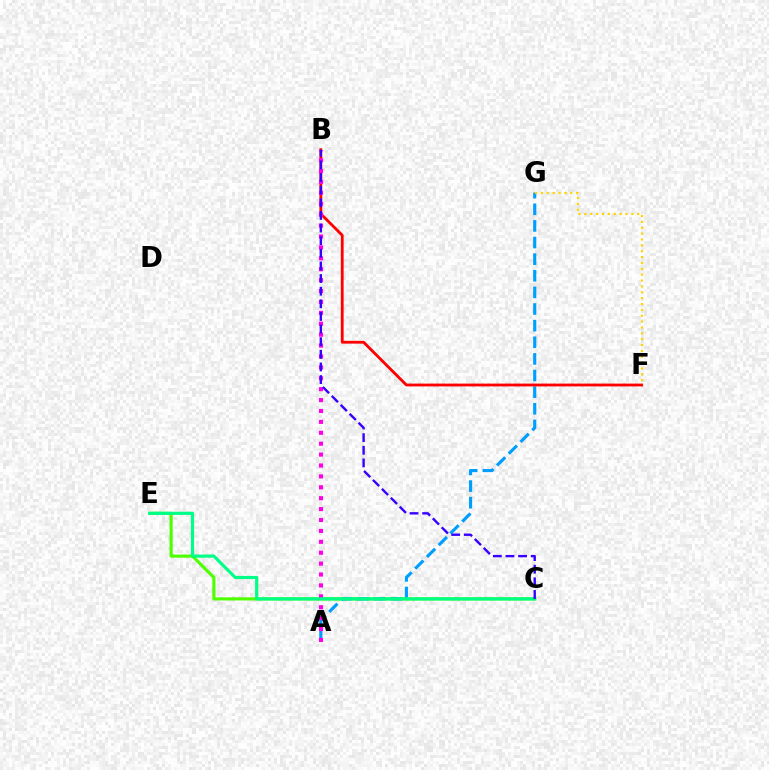{('C', 'E'): [{'color': '#4fff00', 'line_style': 'solid', 'thickness': 2.25}, {'color': '#00ff86', 'line_style': 'solid', 'thickness': 2.27}], ('A', 'G'): [{'color': '#009eff', 'line_style': 'dashed', 'thickness': 2.26}], ('B', 'F'): [{'color': '#ff0000', 'line_style': 'solid', 'thickness': 2.03}], ('A', 'B'): [{'color': '#ff00ed', 'line_style': 'dotted', 'thickness': 2.96}], ('F', 'G'): [{'color': '#ffd500', 'line_style': 'dotted', 'thickness': 1.59}], ('B', 'C'): [{'color': '#3700ff', 'line_style': 'dashed', 'thickness': 1.72}]}